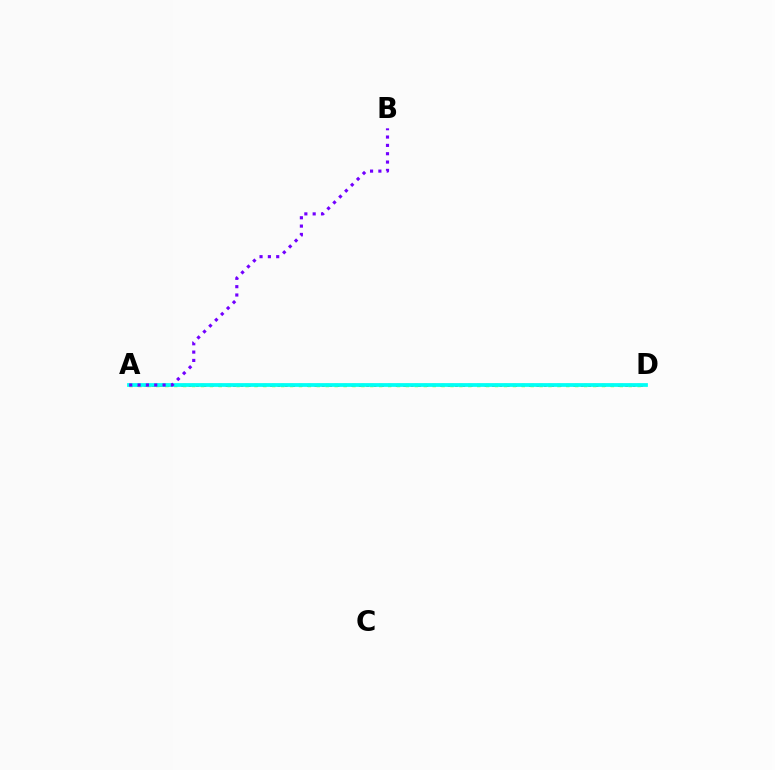{('A', 'D'): [{'color': '#ff0000', 'line_style': 'dotted', 'thickness': 2.01}, {'color': '#84ff00', 'line_style': 'dotted', 'thickness': 2.42}, {'color': '#00fff6', 'line_style': 'solid', 'thickness': 2.71}], ('A', 'B'): [{'color': '#7200ff', 'line_style': 'dotted', 'thickness': 2.26}]}